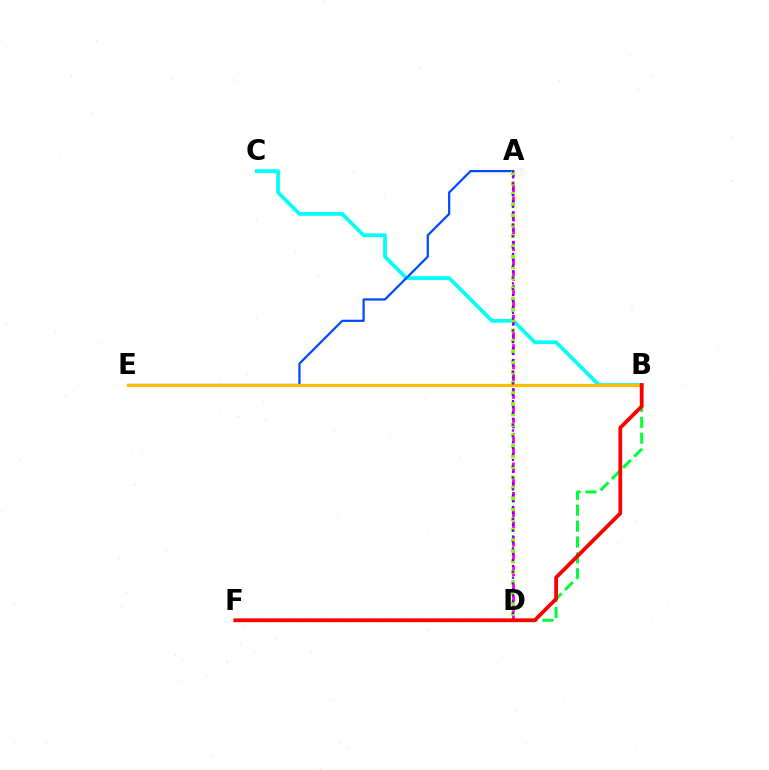{('B', 'C'): [{'color': '#00fff6', 'line_style': 'solid', 'thickness': 2.69}], ('A', 'E'): [{'color': '#004bff', 'line_style': 'solid', 'thickness': 1.61}], ('B', 'F'): [{'color': '#00ff39', 'line_style': 'dashed', 'thickness': 2.16}, {'color': '#ff0000', 'line_style': 'solid', 'thickness': 2.72}], ('A', 'D'): [{'color': '#ff00cf', 'line_style': 'dashed', 'thickness': 2.01}, {'color': '#84ff00', 'line_style': 'dotted', 'thickness': 2.85}, {'color': '#7200ff', 'line_style': 'dotted', 'thickness': 1.6}], ('B', 'E'): [{'color': '#ffbd00', 'line_style': 'solid', 'thickness': 2.33}]}